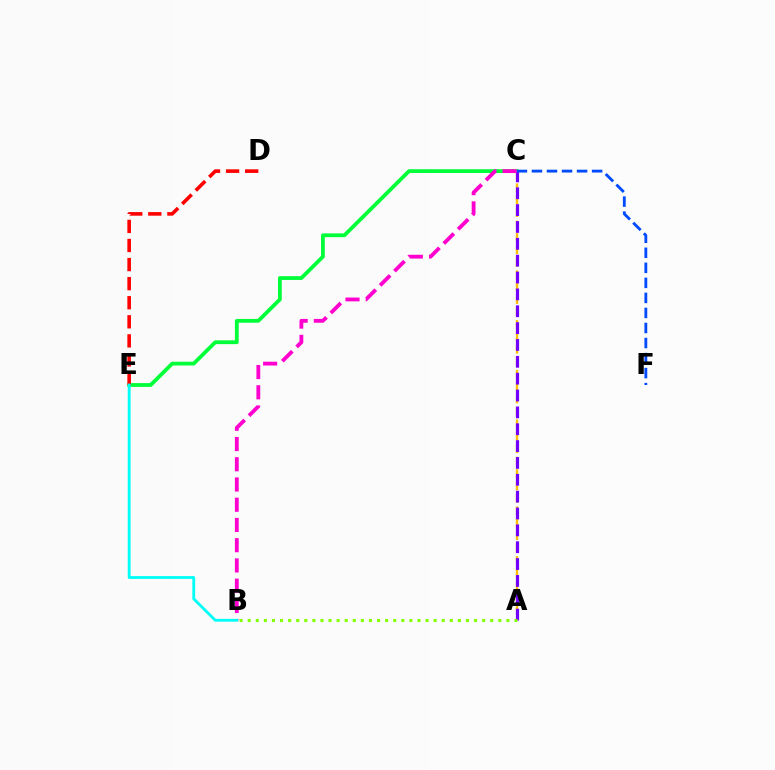{('A', 'C'): [{'color': '#ffbd00', 'line_style': 'dashed', 'thickness': 1.69}, {'color': '#7200ff', 'line_style': 'dashed', 'thickness': 2.29}], ('C', 'E'): [{'color': '#00ff39', 'line_style': 'solid', 'thickness': 2.73}], ('C', 'F'): [{'color': '#004bff', 'line_style': 'dashed', 'thickness': 2.04}], ('D', 'E'): [{'color': '#ff0000', 'line_style': 'dashed', 'thickness': 2.59}], ('B', 'C'): [{'color': '#ff00cf', 'line_style': 'dashed', 'thickness': 2.75}], ('B', 'E'): [{'color': '#00fff6', 'line_style': 'solid', 'thickness': 2.03}], ('A', 'B'): [{'color': '#84ff00', 'line_style': 'dotted', 'thickness': 2.2}]}